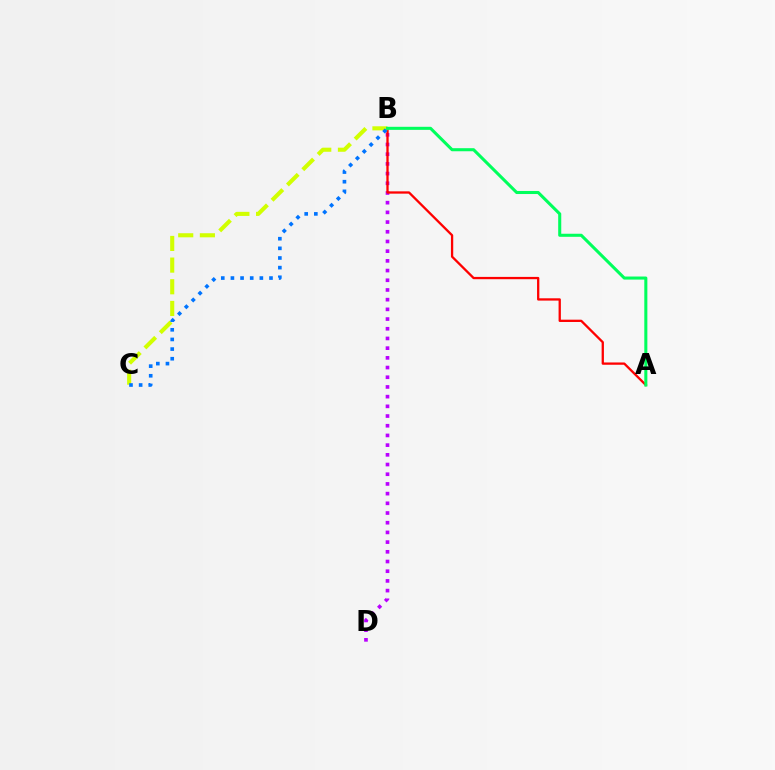{('B', 'D'): [{'color': '#b900ff', 'line_style': 'dotted', 'thickness': 2.63}], ('A', 'B'): [{'color': '#ff0000', 'line_style': 'solid', 'thickness': 1.65}, {'color': '#00ff5c', 'line_style': 'solid', 'thickness': 2.2}], ('B', 'C'): [{'color': '#d1ff00', 'line_style': 'dashed', 'thickness': 2.94}, {'color': '#0074ff', 'line_style': 'dotted', 'thickness': 2.62}]}